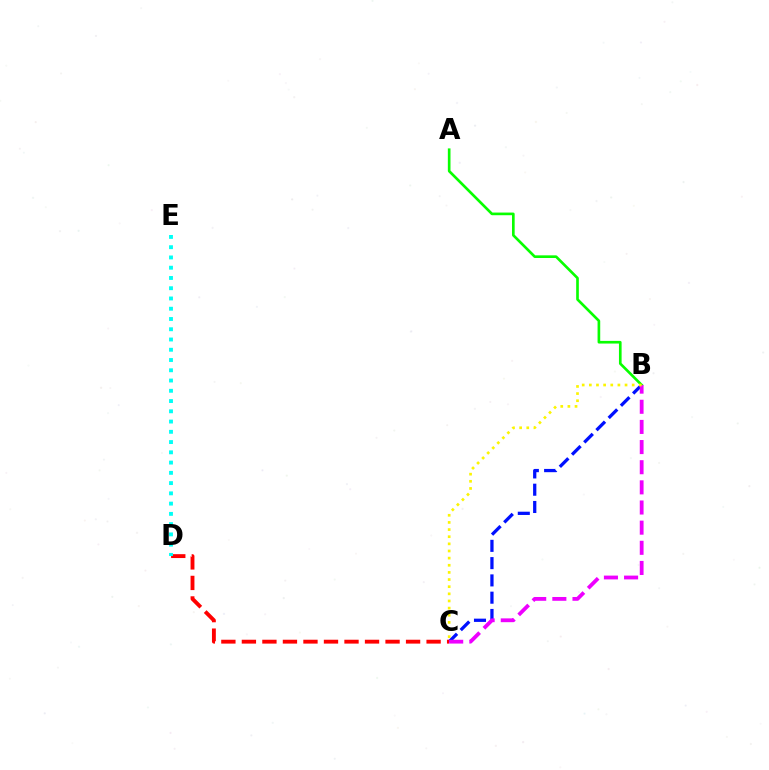{('A', 'B'): [{'color': '#08ff00', 'line_style': 'solid', 'thickness': 1.91}], ('B', 'C'): [{'color': '#0010ff', 'line_style': 'dashed', 'thickness': 2.35}, {'color': '#ee00ff', 'line_style': 'dashed', 'thickness': 2.74}, {'color': '#fcf500', 'line_style': 'dotted', 'thickness': 1.94}], ('C', 'D'): [{'color': '#ff0000', 'line_style': 'dashed', 'thickness': 2.79}], ('D', 'E'): [{'color': '#00fff6', 'line_style': 'dotted', 'thickness': 2.79}]}